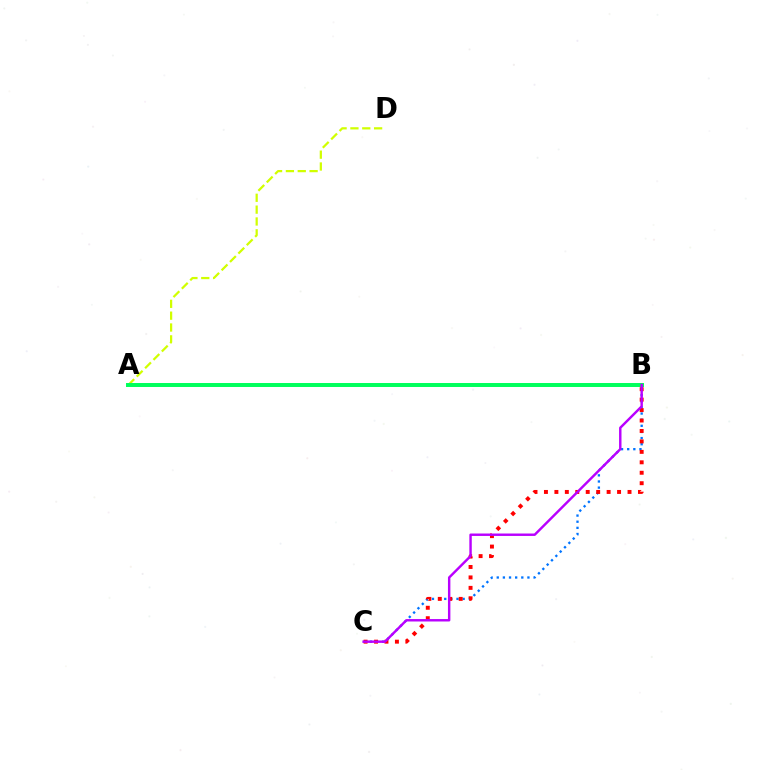{('A', 'D'): [{'color': '#d1ff00', 'line_style': 'dashed', 'thickness': 1.61}], ('B', 'C'): [{'color': '#0074ff', 'line_style': 'dotted', 'thickness': 1.67}, {'color': '#ff0000', 'line_style': 'dotted', 'thickness': 2.84}, {'color': '#b900ff', 'line_style': 'solid', 'thickness': 1.75}], ('A', 'B'): [{'color': '#00ff5c', 'line_style': 'solid', 'thickness': 2.86}]}